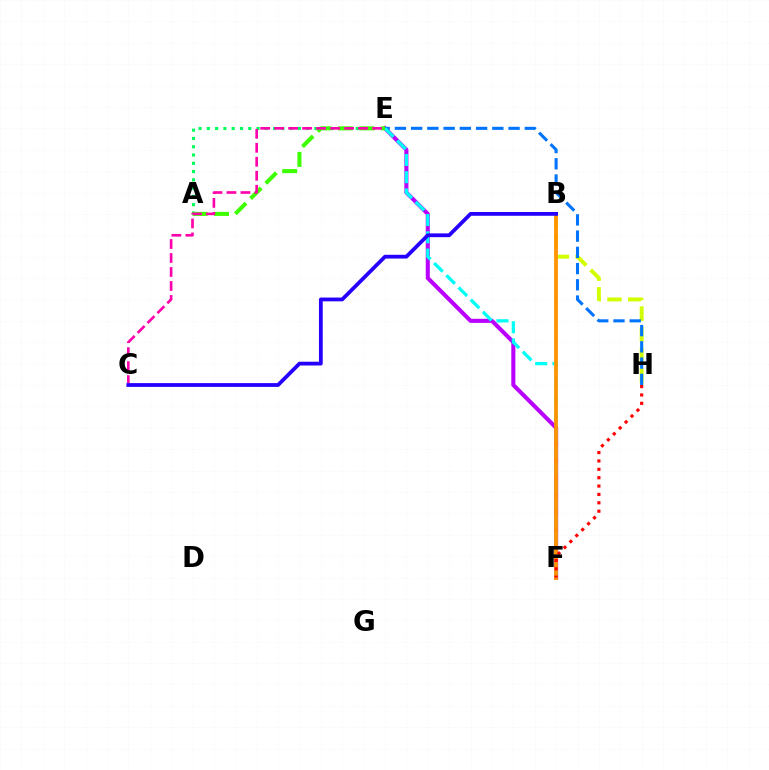{('E', 'F'): [{'color': '#b900ff', 'line_style': 'solid', 'thickness': 2.93}, {'color': '#00fff6', 'line_style': 'dashed', 'thickness': 2.34}], ('B', 'H'): [{'color': '#d1ff00', 'line_style': 'dashed', 'thickness': 2.81}], ('E', 'H'): [{'color': '#0074ff', 'line_style': 'dashed', 'thickness': 2.21}], ('A', 'E'): [{'color': '#00ff5c', 'line_style': 'dotted', 'thickness': 2.25}, {'color': '#3dff00', 'line_style': 'dashed', 'thickness': 2.92}], ('B', 'F'): [{'color': '#ff9400', 'line_style': 'solid', 'thickness': 2.72}], ('C', 'E'): [{'color': '#ff00ac', 'line_style': 'dashed', 'thickness': 1.9}], ('F', 'H'): [{'color': '#ff0000', 'line_style': 'dotted', 'thickness': 2.27}], ('B', 'C'): [{'color': '#2500ff', 'line_style': 'solid', 'thickness': 2.72}]}